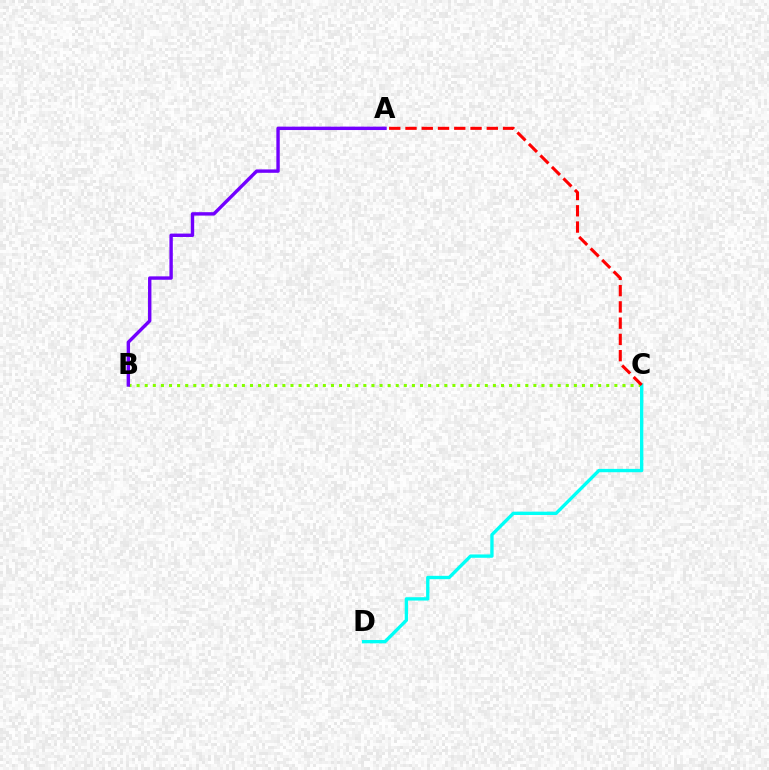{('B', 'C'): [{'color': '#84ff00', 'line_style': 'dotted', 'thickness': 2.2}], ('A', 'B'): [{'color': '#7200ff', 'line_style': 'solid', 'thickness': 2.44}], ('C', 'D'): [{'color': '#00fff6', 'line_style': 'solid', 'thickness': 2.4}], ('A', 'C'): [{'color': '#ff0000', 'line_style': 'dashed', 'thickness': 2.21}]}